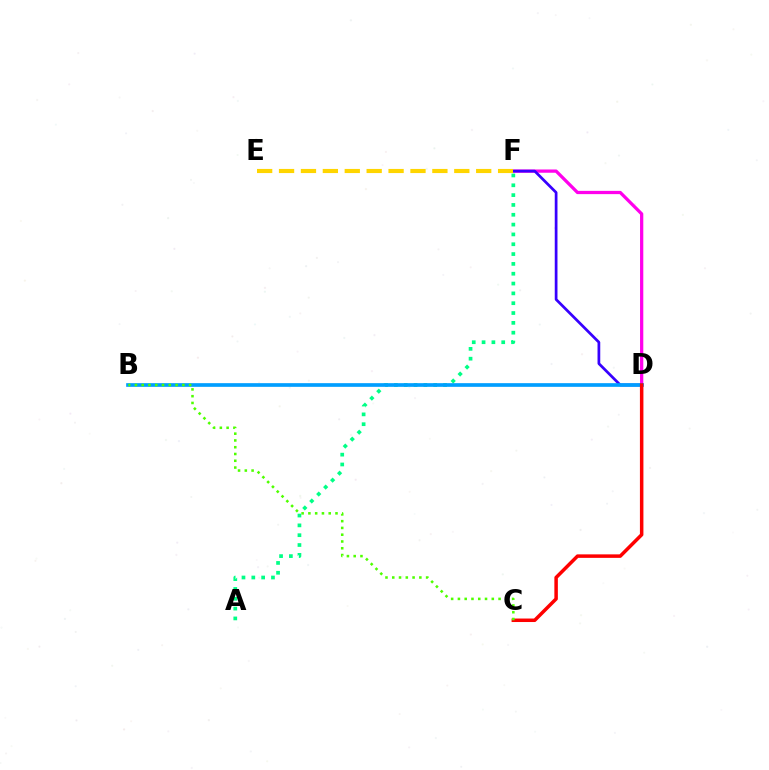{('D', 'F'): [{'color': '#ff00ed', 'line_style': 'solid', 'thickness': 2.34}, {'color': '#3700ff', 'line_style': 'solid', 'thickness': 1.96}], ('A', 'F'): [{'color': '#00ff86', 'line_style': 'dotted', 'thickness': 2.67}], ('B', 'D'): [{'color': '#009eff', 'line_style': 'solid', 'thickness': 2.64}], ('E', 'F'): [{'color': '#ffd500', 'line_style': 'dashed', 'thickness': 2.98}], ('C', 'D'): [{'color': '#ff0000', 'line_style': 'solid', 'thickness': 2.52}], ('B', 'C'): [{'color': '#4fff00', 'line_style': 'dotted', 'thickness': 1.84}]}